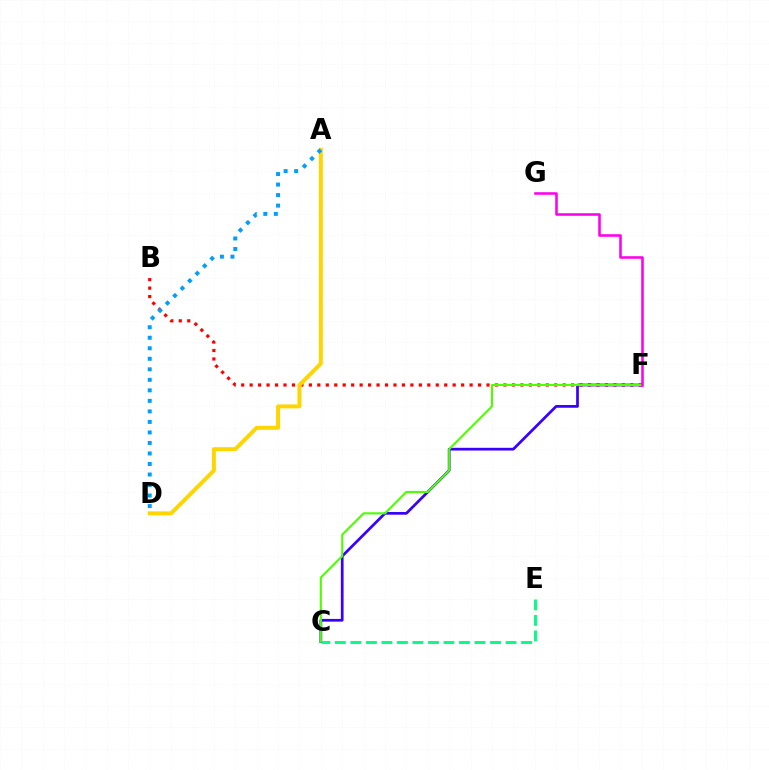{('B', 'F'): [{'color': '#ff0000', 'line_style': 'dotted', 'thickness': 2.3}], ('A', 'D'): [{'color': '#ffd500', 'line_style': 'solid', 'thickness': 2.86}, {'color': '#009eff', 'line_style': 'dotted', 'thickness': 2.86}], ('C', 'F'): [{'color': '#3700ff', 'line_style': 'solid', 'thickness': 1.96}, {'color': '#4fff00', 'line_style': 'solid', 'thickness': 1.51}], ('F', 'G'): [{'color': '#ff00ed', 'line_style': 'solid', 'thickness': 1.86}], ('C', 'E'): [{'color': '#00ff86', 'line_style': 'dashed', 'thickness': 2.11}]}